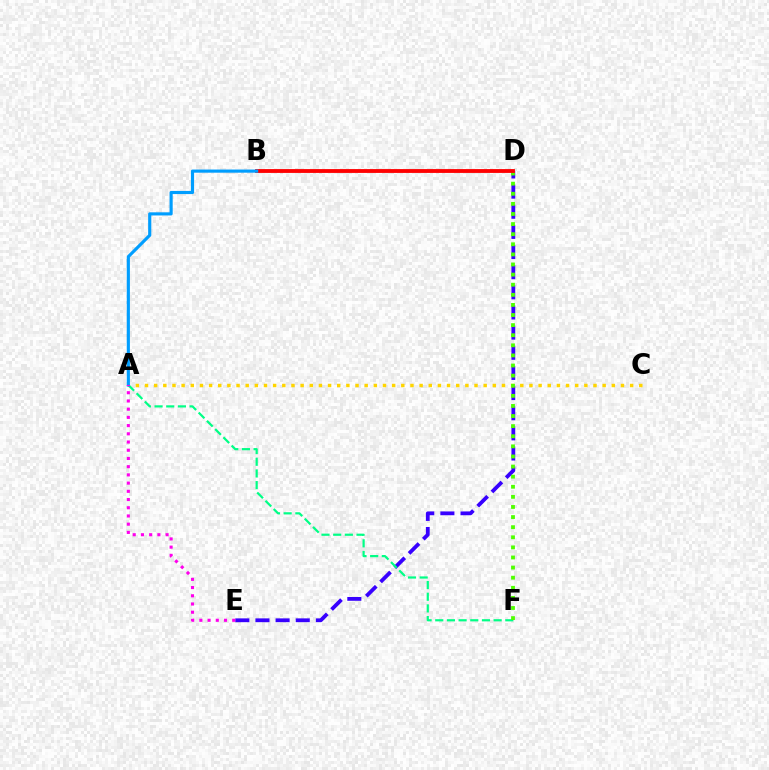{('D', 'E'): [{'color': '#3700ff', 'line_style': 'dashed', 'thickness': 2.74}], ('A', 'C'): [{'color': '#ffd500', 'line_style': 'dotted', 'thickness': 2.49}], ('A', 'F'): [{'color': '#00ff86', 'line_style': 'dashed', 'thickness': 1.59}], ('D', 'F'): [{'color': '#4fff00', 'line_style': 'dotted', 'thickness': 2.74}], ('B', 'D'): [{'color': '#ff0000', 'line_style': 'solid', 'thickness': 2.76}], ('A', 'B'): [{'color': '#009eff', 'line_style': 'solid', 'thickness': 2.26}], ('A', 'E'): [{'color': '#ff00ed', 'line_style': 'dotted', 'thickness': 2.23}]}